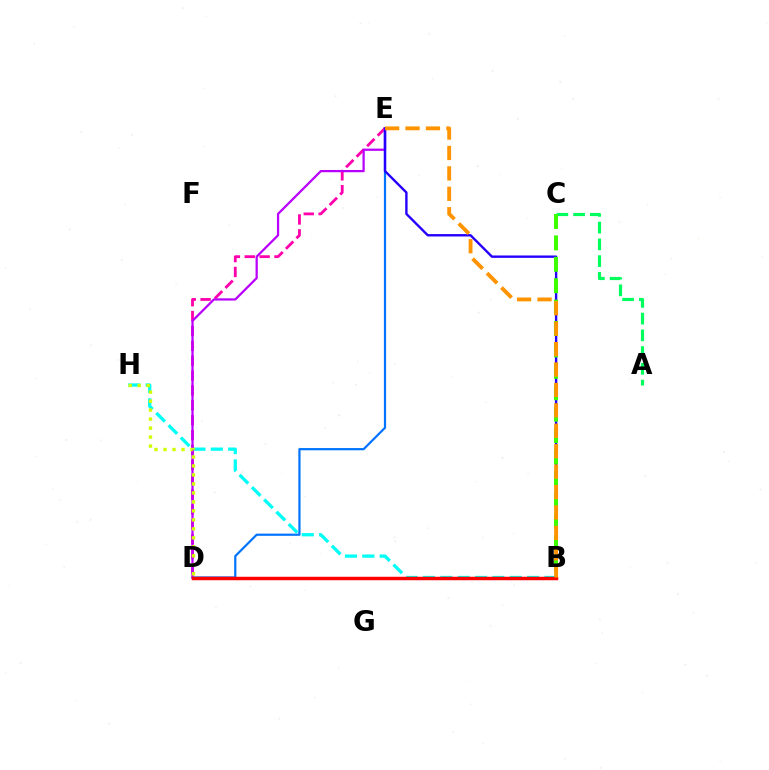{('D', 'E'): [{'color': '#0074ff', 'line_style': 'solid', 'thickness': 1.59}, {'color': '#ff00ac', 'line_style': 'dashed', 'thickness': 2.02}, {'color': '#b900ff', 'line_style': 'solid', 'thickness': 1.61}], ('A', 'C'): [{'color': '#00ff5c', 'line_style': 'dashed', 'thickness': 2.28}], ('B', 'H'): [{'color': '#00fff6', 'line_style': 'dashed', 'thickness': 2.36}], ('B', 'E'): [{'color': '#2500ff', 'line_style': 'solid', 'thickness': 1.72}, {'color': '#ff9400', 'line_style': 'dashed', 'thickness': 2.77}], ('B', 'C'): [{'color': '#3dff00', 'line_style': 'dashed', 'thickness': 2.91}], ('D', 'H'): [{'color': '#d1ff00', 'line_style': 'dotted', 'thickness': 2.44}], ('B', 'D'): [{'color': '#ff0000', 'line_style': 'solid', 'thickness': 2.5}]}